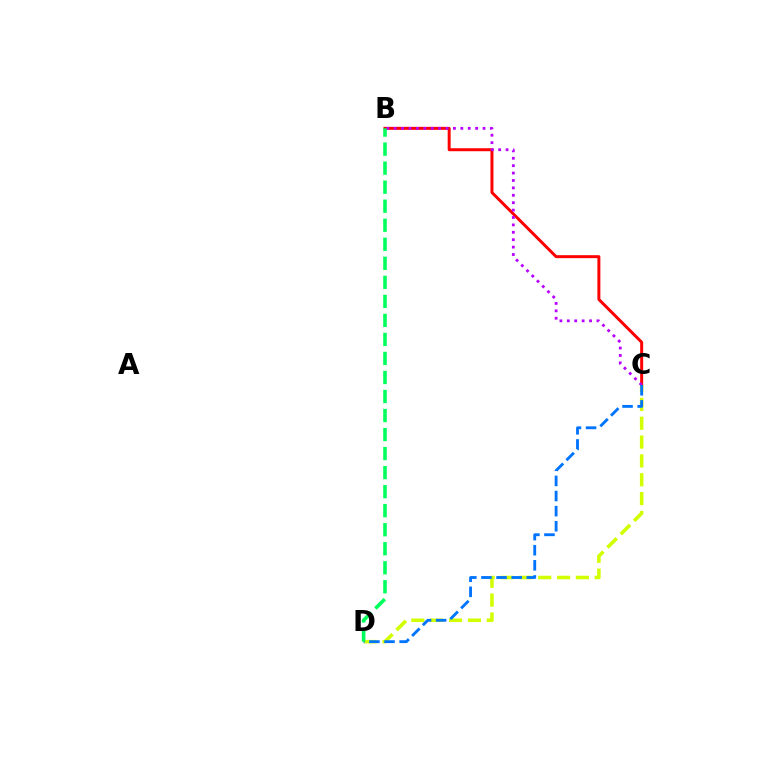{('B', 'C'): [{'color': '#ff0000', 'line_style': 'solid', 'thickness': 2.14}, {'color': '#b900ff', 'line_style': 'dotted', 'thickness': 2.01}], ('C', 'D'): [{'color': '#d1ff00', 'line_style': 'dashed', 'thickness': 2.56}, {'color': '#0074ff', 'line_style': 'dashed', 'thickness': 2.05}], ('B', 'D'): [{'color': '#00ff5c', 'line_style': 'dashed', 'thickness': 2.59}]}